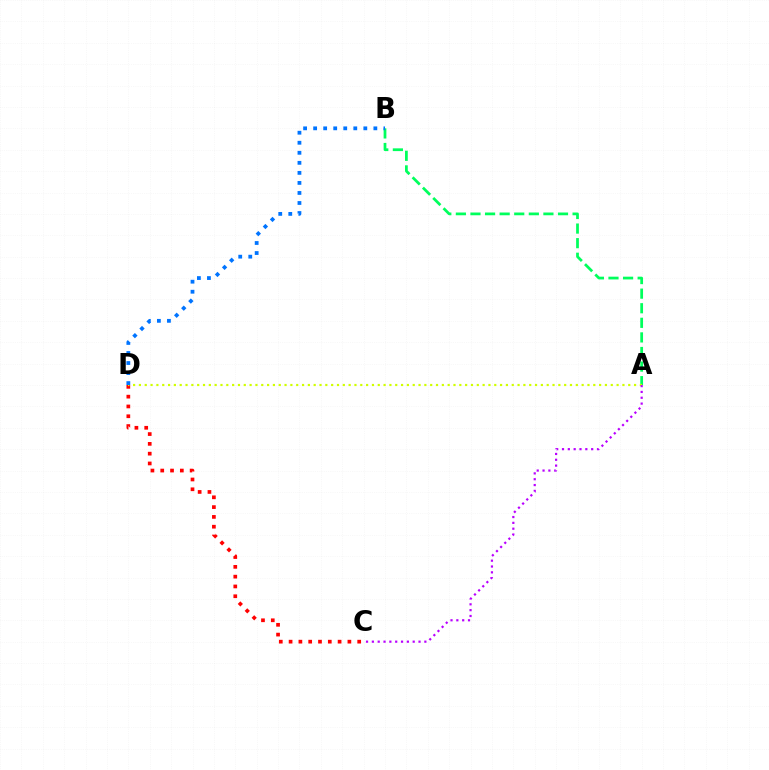{('A', 'B'): [{'color': '#00ff5c', 'line_style': 'dashed', 'thickness': 1.98}], ('C', 'D'): [{'color': '#ff0000', 'line_style': 'dotted', 'thickness': 2.66}], ('A', 'D'): [{'color': '#d1ff00', 'line_style': 'dotted', 'thickness': 1.58}], ('B', 'D'): [{'color': '#0074ff', 'line_style': 'dotted', 'thickness': 2.73}], ('A', 'C'): [{'color': '#b900ff', 'line_style': 'dotted', 'thickness': 1.58}]}